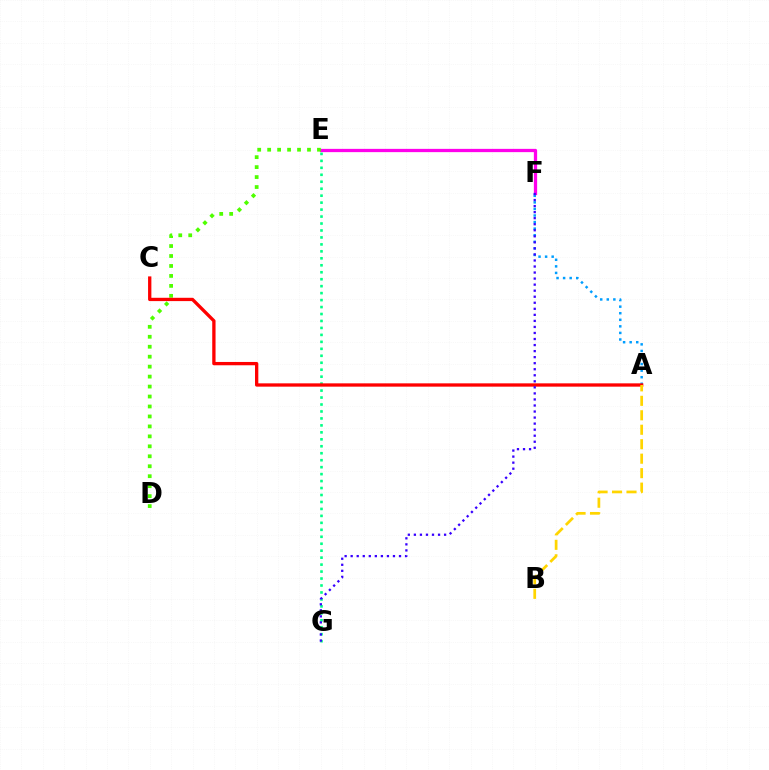{('A', 'F'): [{'color': '#009eff', 'line_style': 'dotted', 'thickness': 1.78}], ('E', 'F'): [{'color': '#ff00ed', 'line_style': 'solid', 'thickness': 2.36}], ('E', 'G'): [{'color': '#00ff86', 'line_style': 'dotted', 'thickness': 1.89}], ('D', 'E'): [{'color': '#4fff00', 'line_style': 'dotted', 'thickness': 2.71}], ('A', 'C'): [{'color': '#ff0000', 'line_style': 'solid', 'thickness': 2.38}], ('A', 'B'): [{'color': '#ffd500', 'line_style': 'dashed', 'thickness': 1.97}], ('F', 'G'): [{'color': '#3700ff', 'line_style': 'dotted', 'thickness': 1.64}]}